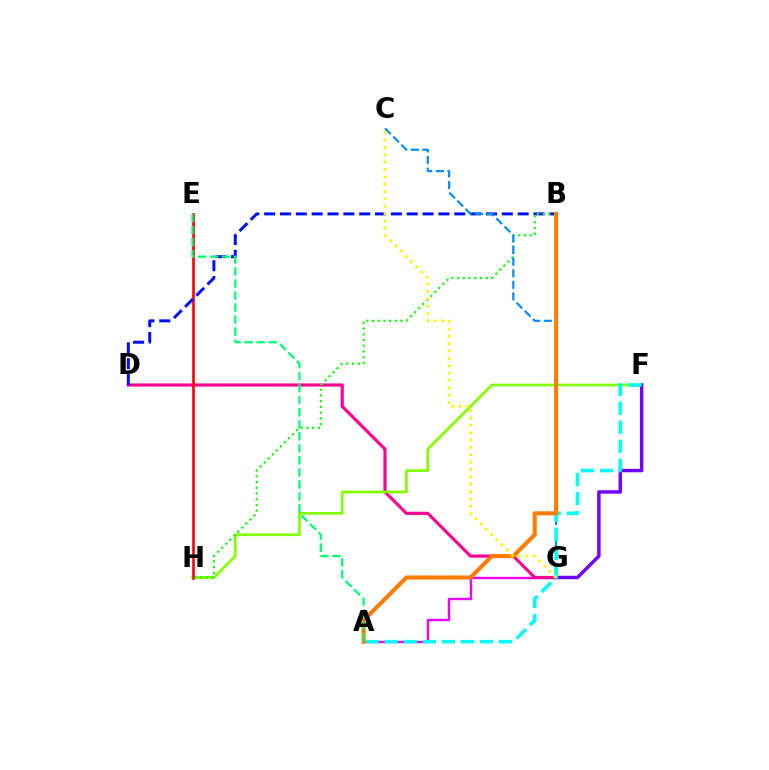{('A', 'G'): [{'color': '#ee00ff', 'line_style': 'solid', 'thickness': 1.7}], ('D', 'G'): [{'color': '#ff0094', 'line_style': 'solid', 'thickness': 2.27}], ('F', 'H'): [{'color': '#84ff00', 'line_style': 'solid', 'thickness': 1.97}], ('E', 'H'): [{'color': '#ff0000', 'line_style': 'solid', 'thickness': 1.89}], ('B', 'D'): [{'color': '#0010ff', 'line_style': 'dashed', 'thickness': 2.15}], ('B', 'H'): [{'color': '#08ff00', 'line_style': 'dotted', 'thickness': 1.55}], ('C', 'G'): [{'color': '#008cff', 'line_style': 'dashed', 'thickness': 1.57}, {'color': '#fcf500', 'line_style': 'dotted', 'thickness': 2.0}], ('F', 'G'): [{'color': '#7200ff', 'line_style': 'solid', 'thickness': 2.48}], ('A', 'F'): [{'color': '#00fff6', 'line_style': 'dashed', 'thickness': 2.58}], ('A', 'B'): [{'color': '#ff7c00', 'line_style': 'solid', 'thickness': 2.96}], ('A', 'E'): [{'color': '#00ff74', 'line_style': 'dashed', 'thickness': 1.63}]}